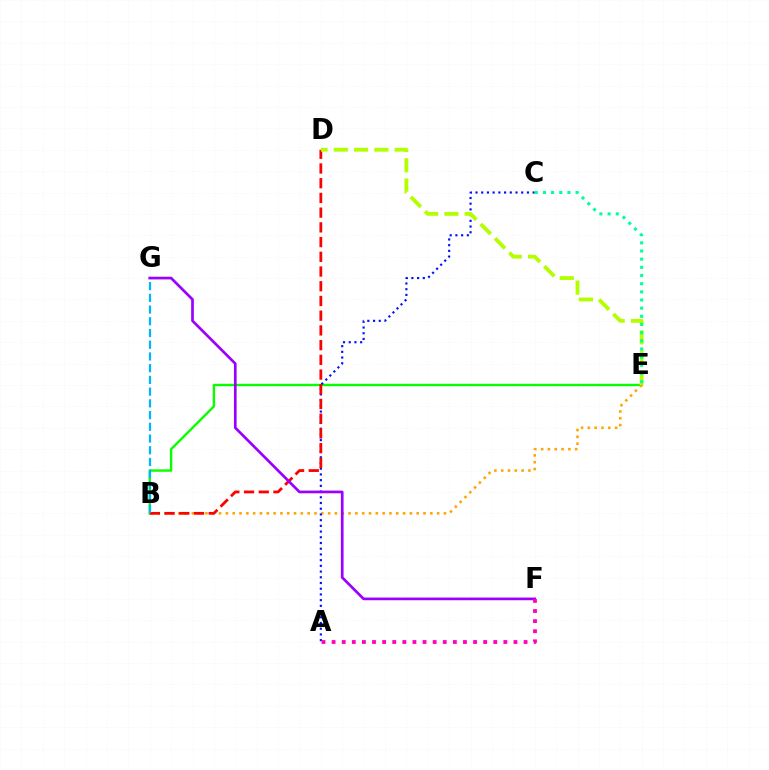{('B', 'E'): [{'color': '#08ff00', 'line_style': 'solid', 'thickness': 1.72}, {'color': '#ffa500', 'line_style': 'dotted', 'thickness': 1.85}], ('A', 'C'): [{'color': '#0010ff', 'line_style': 'dotted', 'thickness': 1.55}], ('B', 'D'): [{'color': '#ff0000', 'line_style': 'dashed', 'thickness': 2.0}], ('D', 'E'): [{'color': '#b3ff00', 'line_style': 'dashed', 'thickness': 2.75}], ('C', 'E'): [{'color': '#00ff9d', 'line_style': 'dotted', 'thickness': 2.22}], ('B', 'G'): [{'color': '#00b5ff', 'line_style': 'dashed', 'thickness': 1.59}], ('F', 'G'): [{'color': '#9b00ff', 'line_style': 'solid', 'thickness': 1.94}], ('A', 'F'): [{'color': '#ff00bd', 'line_style': 'dotted', 'thickness': 2.75}]}